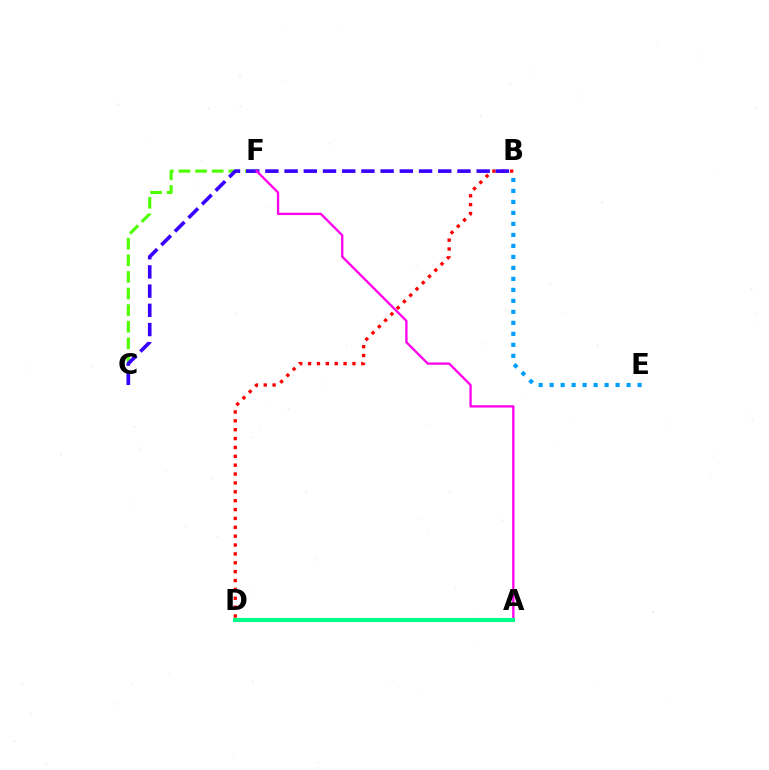{('A', 'D'): [{'color': '#ffd500', 'line_style': 'dotted', 'thickness': 1.69}, {'color': '#00ff86', 'line_style': 'solid', 'thickness': 2.94}], ('C', 'F'): [{'color': '#4fff00', 'line_style': 'dashed', 'thickness': 2.26}], ('B', 'D'): [{'color': '#ff0000', 'line_style': 'dotted', 'thickness': 2.41}], ('B', 'E'): [{'color': '#009eff', 'line_style': 'dotted', 'thickness': 2.99}], ('B', 'C'): [{'color': '#3700ff', 'line_style': 'dashed', 'thickness': 2.61}], ('A', 'F'): [{'color': '#ff00ed', 'line_style': 'solid', 'thickness': 1.66}]}